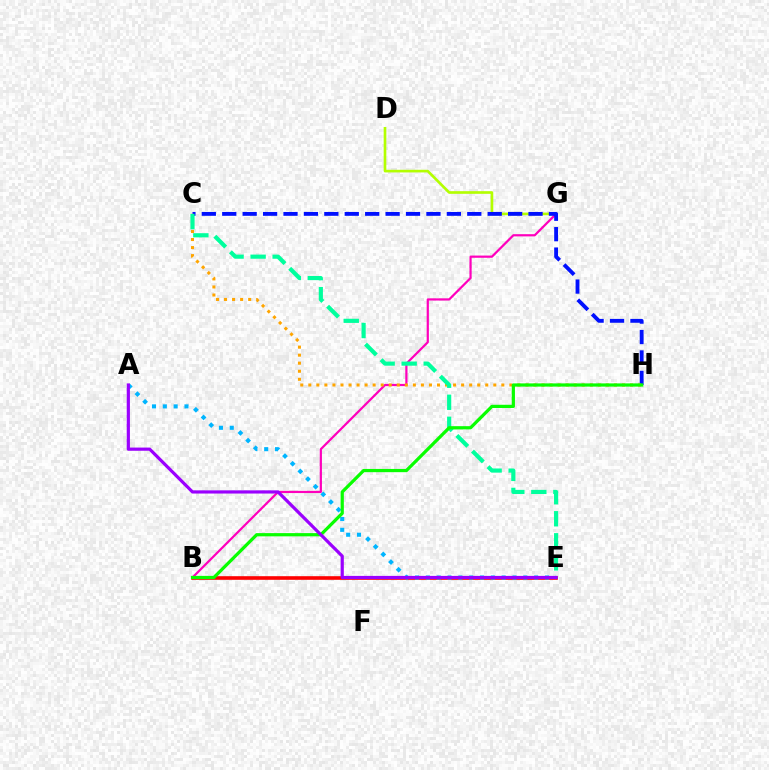{('D', 'G'): [{'color': '#b3ff00', 'line_style': 'solid', 'thickness': 1.91}], ('B', 'G'): [{'color': '#ff00bd', 'line_style': 'solid', 'thickness': 1.59}], ('B', 'E'): [{'color': '#ff0000', 'line_style': 'solid', 'thickness': 2.6}], ('C', 'H'): [{'color': '#0010ff', 'line_style': 'dashed', 'thickness': 2.77}, {'color': '#ffa500', 'line_style': 'dotted', 'thickness': 2.19}], ('C', 'E'): [{'color': '#00ff9d', 'line_style': 'dashed', 'thickness': 2.99}], ('A', 'E'): [{'color': '#00b5ff', 'line_style': 'dotted', 'thickness': 2.94}, {'color': '#9b00ff', 'line_style': 'solid', 'thickness': 2.3}], ('B', 'H'): [{'color': '#08ff00', 'line_style': 'solid', 'thickness': 2.32}]}